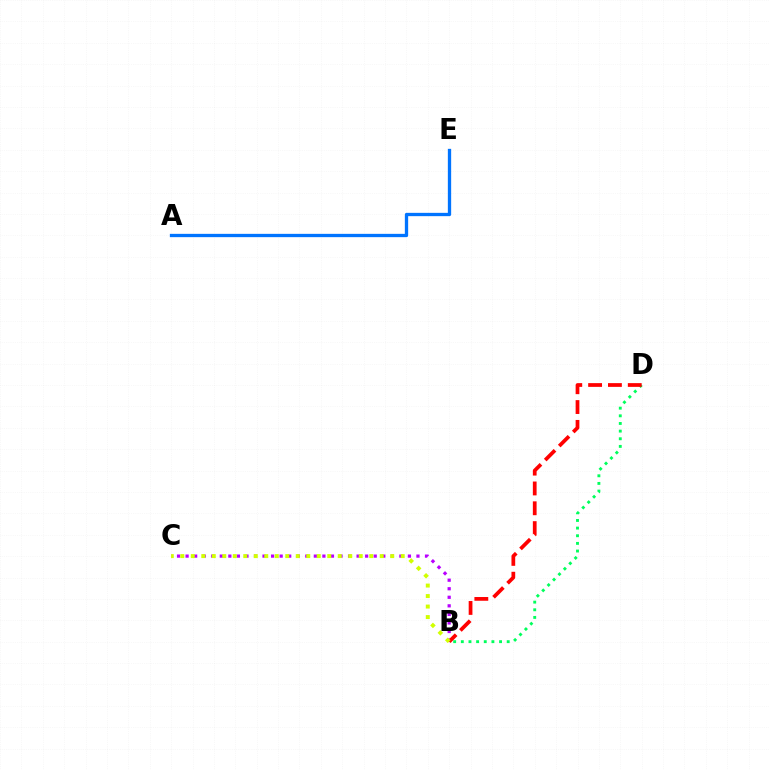{('A', 'E'): [{'color': '#0074ff', 'line_style': 'solid', 'thickness': 2.38}], ('B', 'C'): [{'color': '#b900ff', 'line_style': 'dotted', 'thickness': 2.32}, {'color': '#d1ff00', 'line_style': 'dotted', 'thickness': 2.85}], ('B', 'D'): [{'color': '#00ff5c', 'line_style': 'dotted', 'thickness': 2.08}, {'color': '#ff0000', 'line_style': 'dashed', 'thickness': 2.69}]}